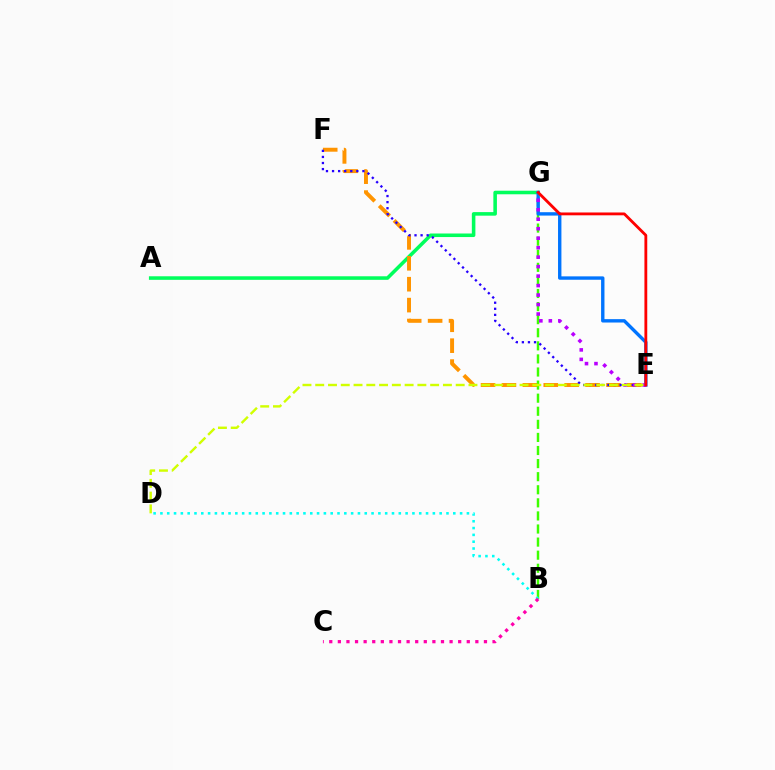{('A', 'G'): [{'color': '#00ff5c', 'line_style': 'solid', 'thickness': 2.56}], ('E', 'F'): [{'color': '#ff9400', 'line_style': 'dashed', 'thickness': 2.84}, {'color': '#2500ff', 'line_style': 'dotted', 'thickness': 1.65}], ('B', 'G'): [{'color': '#3dff00', 'line_style': 'dashed', 'thickness': 1.78}], ('E', 'G'): [{'color': '#0074ff', 'line_style': 'solid', 'thickness': 2.44}, {'color': '#b900ff', 'line_style': 'dotted', 'thickness': 2.58}, {'color': '#ff0000', 'line_style': 'solid', 'thickness': 2.03}], ('B', 'D'): [{'color': '#00fff6', 'line_style': 'dotted', 'thickness': 1.85}], ('B', 'C'): [{'color': '#ff00ac', 'line_style': 'dotted', 'thickness': 2.33}], ('D', 'E'): [{'color': '#d1ff00', 'line_style': 'dashed', 'thickness': 1.73}]}